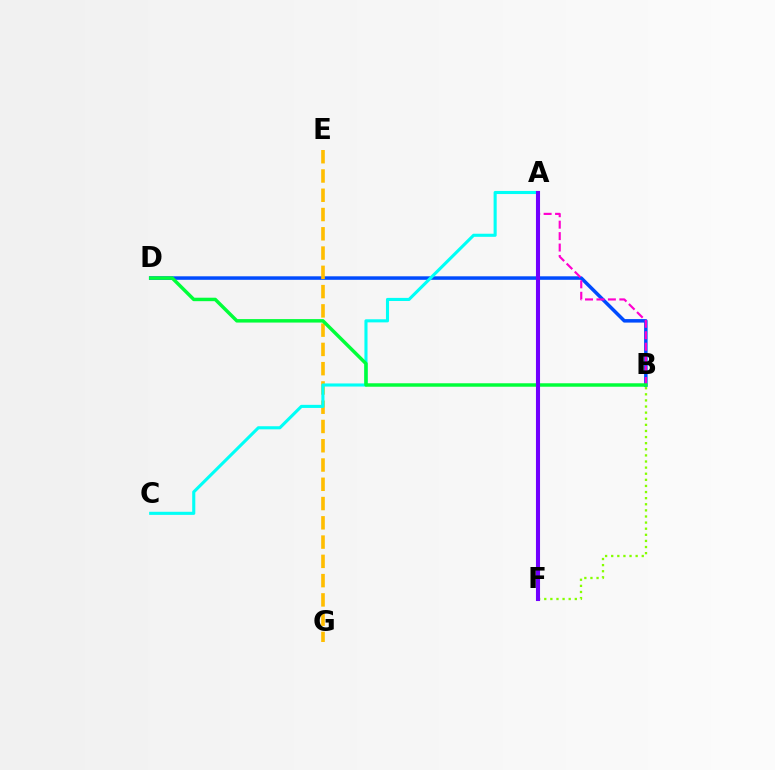{('B', 'D'): [{'color': '#004bff', 'line_style': 'solid', 'thickness': 2.52}, {'color': '#00ff39', 'line_style': 'solid', 'thickness': 2.49}], ('B', 'F'): [{'color': '#84ff00', 'line_style': 'dotted', 'thickness': 1.66}], ('A', 'B'): [{'color': '#ff00cf', 'line_style': 'dashed', 'thickness': 1.55}], ('E', 'G'): [{'color': '#ffbd00', 'line_style': 'dashed', 'thickness': 2.62}], ('A', 'C'): [{'color': '#00fff6', 'line_style': 'solid', 'thickness': 2.23}], ('A', 'F'): [{'color': '#ff0000', 'line_style': 'solid', 'thickness': 1.68}, {'color': '#7200ff', 'line_style': 'solid', 'thickness': 2.93}]}